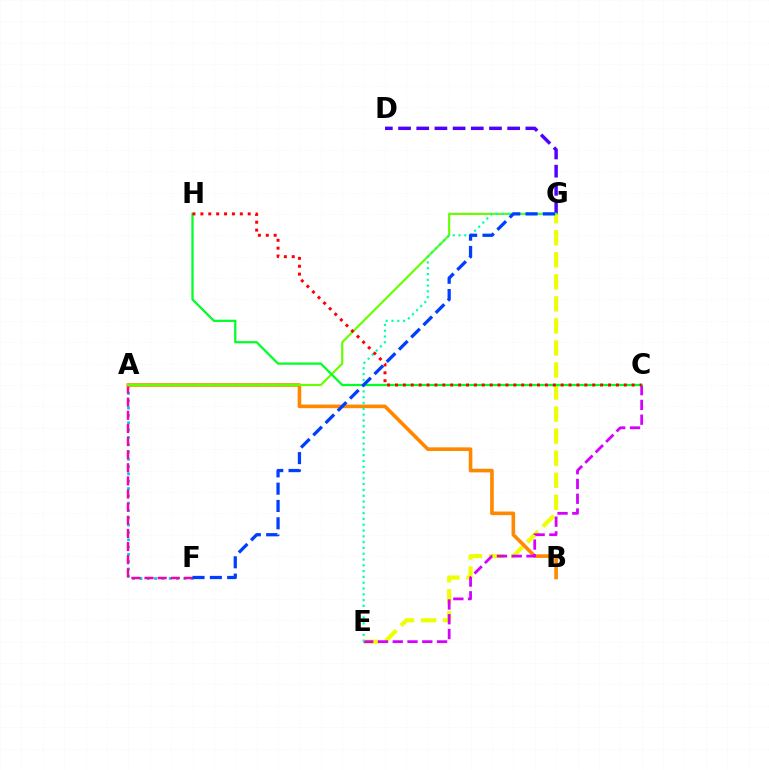{('A', 'F'): [{'color': '#00c7ff', 'line_style': 'dotted', 'thickness': 1.99}, {'color': '#ff00a0', 'line_style': 'dashed', 'thickness': 1.78}], ('D', 'G'): [{'color': '#4f00ff', 'line_style': 'dashed', 'thickness': 2.47}], ('E', 'G'): [{'color': '#eeff00', 'line_style': 'dashed', 'thickness': 2.99}, {'color': '#00ffaf', 'line_style': 'dotted', 'thickness': 1.58}], ('A', 'B'): [{'color': '#ff8800', 'line_style': 'solid', 'thickness': 2.61}], ('A', 'G'): [{'color': '#66ff00', 'line_style': 'solid', 'thickness': 1.56}], ('C', 'E'): [{'color': '#d600ff', 'line_style': 'dashed', 'thickness': 2.01}], ('C', 'H'): [{'color': '#00ff27', 'line_style': 'solid', 'thickness': 1.61}, {'color': '#ff0000', 'line_style': 'dotted', 'thickness': 2.14}], ('F', 'G'): [{'color': '#003fff', 'line_style': 'dashed', 'thickness': 2.35}]}